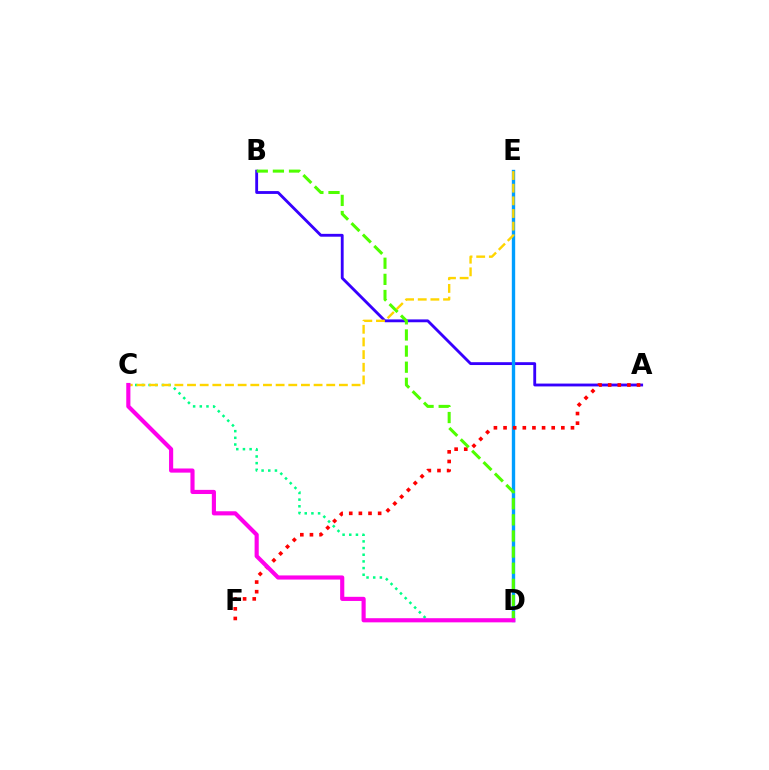{('C', 'D'): [{'color': '#00ff86', 'line_style': 'dotted', 'thickness': 1.81}, {'color': '#ff00ed', 'line_style': 'solid', 'thickness': 2.98}], ('A', 'B'): [{'color': '#3700ff', 'line_style': 'solid', 'thickness': 2.05}], ('D', 'E'): [{'color': '#009eff', 'line_style': 'solid', 'thickness': 2.42}], ('A', 'F'): [{'color': '#ff0000', 'line_style': 'dotted', 'thickness': 2.62}], ('B', 'D'): [{'color': '#4fff00', 'line_style': 'dashed', 'thickness': 2.19}], ('C', 'E'): [{'color': '#ffd500', 'line_style': 'dashed', 'thickness': 1.72}]}